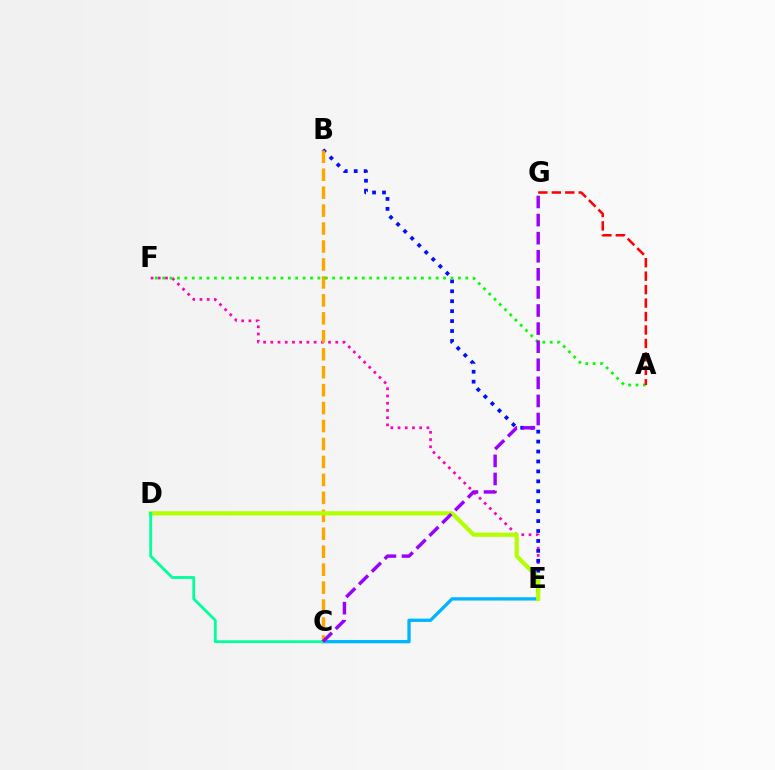{('E', 'F'): [{'color': '#ff00bd', 'line_style': 'dotted', 'thickness': 1.96}], ('B', 'E'): [{'color': '#0010ff', 'line_style': 'dotted', 'thickness': 2.7}], ('C', 'E'): [{'color': '#00b5ff', 'line_style': 'solid', 'thickness': 2.37}], ('B', 'C'): [{'color': '#ffa500', 'line_style': 'dashed', 'thickness': 2.44}], ('D', 'E'): [{'color': '#b3ff00', 'line_style': 'solid', 'thickness': 2.98}], ('A', 'F'): [{'color': '#08ff00', 'line_style': 'dotted', 'thickness': 2.01}], ('C', 'D'): [{'color': '#00ff9d', 'line_style': 'solid', 'thickness': 2.02}], ('C', 'G'): [{'color': '#9b00ff', 'line_style': 'dashed', 'thickness': 2.46}], ('A', 'G'): [{'color': '#ff0000', 'line_style': 'dashed', 'thickness': 1.83}]}